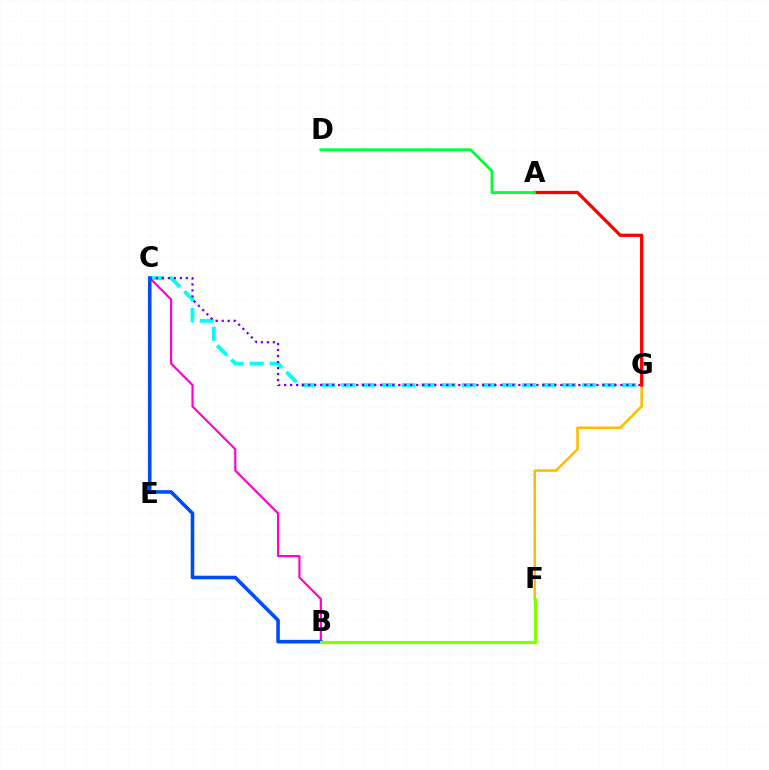{('C', 'G'): [{'color': '#00fff6', 'line_style': 'dashed', 'thickness': 2.73}, {'color': '#7200ff', 'line_style': 'dotted', 'thickness': 1.63}], ('F', 'G'): [{'color': '#ffbd00', 'line_style': 'solid', 'thickness': 1.84}], ('A', 'G'): [{'color': '#ff0000', 'line_style': 'solid', 'thickness': 2.36}], ('B', 'C'): [{'color': '#ff00cf', 'line_style': 'solid', 'thickness': 1.55}, {'color': '#004bff', 'line_style': 'solid', 'thickness': 2.58}], ('A', 'D'): [{'color': '#00ff39', 'line_style': 'solid', 'thickness': 2.0}], ('B', 'F'): [{'color': '#84ff00', 'line_style': 'solid', 'thickness': 2.28}]}